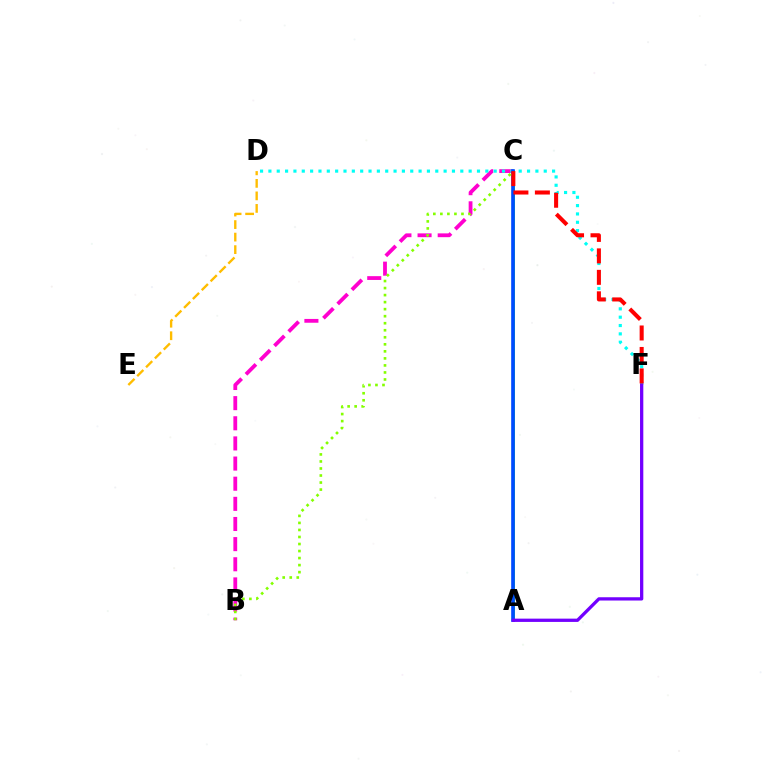{('B', 'C'): [{'color': '#ff00cf', 'line_style': 'dashed', 'thickness': 2.74}, {'color': '#84ff00', 'line_style': 'dotted', 'thickness': 1.91}], ('A', 'C'): [{'color': '#00ff39', 'line_style': 'solid', 'thickness': 1.98}, {'color': '#004bff', 'line_style': 'solid', 'thickness': 2.61}], ('D', 'F'): [{'color': '#00fff6', 'line_style': 'dotted', 'thickness': 2.27}], ('A', 'F'): [{'color': '#7200ff', 'line_style': 'solid', 'thickness': 2.36}], ('C', 'F'): [{'color': '#ff0000', 'line_style': 'dashed', 'thickness': 2.92}], ('D', 'E'): [{'color': '#ffbd00', 'line_style': 'dashed', 'thickness': 1.7}]}